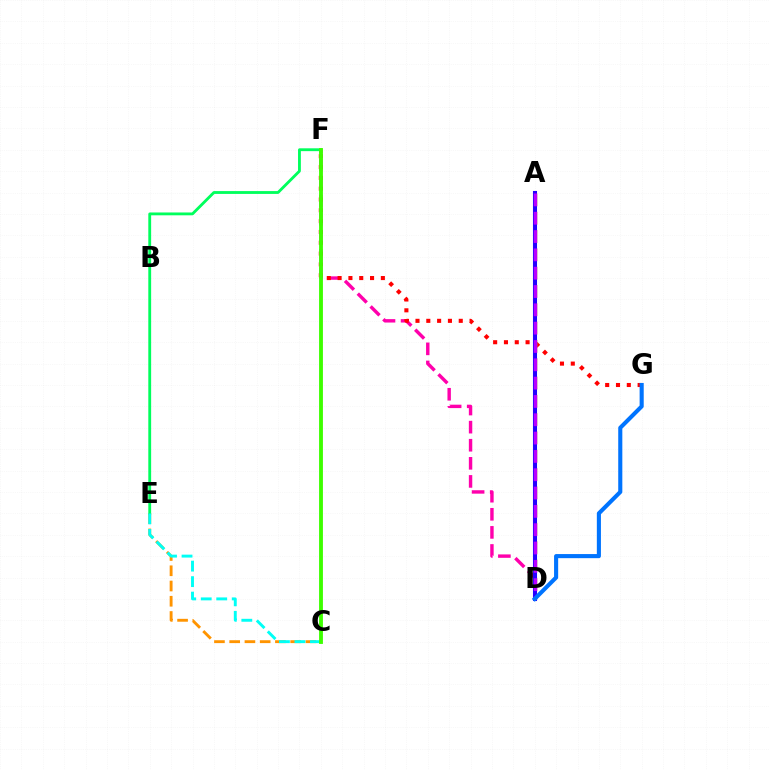{('D', 'F'): [{'color': '#ff00ac', 'line_style': 'dashed', 'thickness': 2.46}], ('C', 'E'): [{'color': '#ff9400', 'line_style': 'dashed', 'thickness': 2.07}, {'color': '#00fff6', 'line_style': 'dashed', 'thickness': 2.1}], ('F', 'G'): [{'color': '#ff0000', 'line_style': 'dotted', 'thickness': 2.94}], ('A', 'D'): [{'color': '#d1ff00', 'line_style': 'dashed', 'thickness': 2.48}, {'color': '#2500ff', 'line_style': 'solid', 'thickness': 2.93}, {'color': '#b900ff', 'line_style': 'dashed', 'thickness': 2.49}], ('E', 'F'): [{'color': '#00ff5c', 'line_style': 'solid', 'thickness': 2.04}], ('C', 'F'): [{'color': '#3dff00', 'line_style': 'solid', 'thickness': 2.77}], ('D', 'G'): [{'color': '#0074ff', 'line_style': 'solid', 'thickness': 2.95}]}